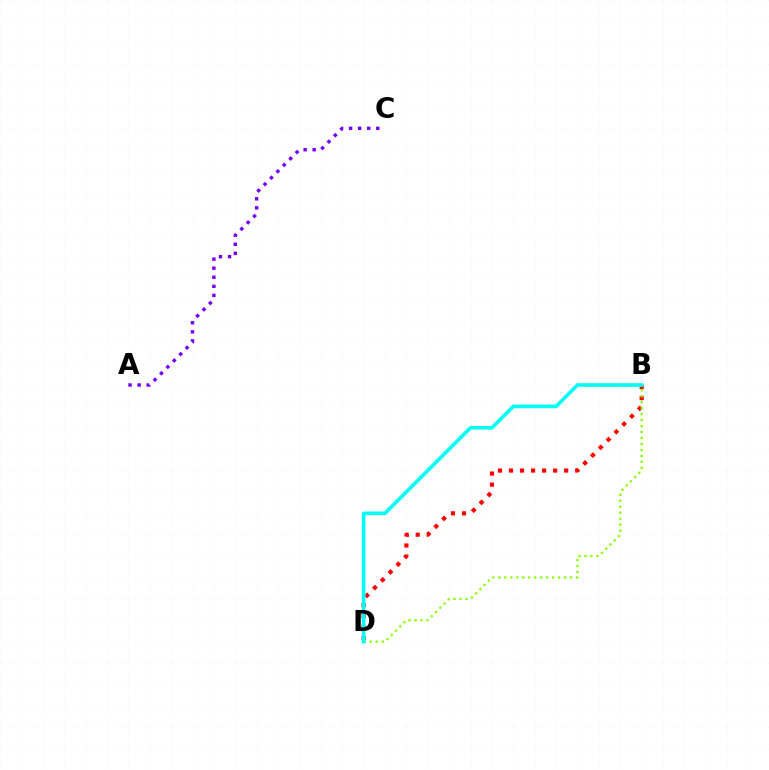{('B', 'D'): [{'color': '#ff0000', 'line_style': 'dotted', 'thickness': 3.0}, {'color': '#84ff00', 'line_style': 'dotted', 'thickness': 1.62}, {'color': '#00fff6', 'line_style': 'solid', 'thickness': 2.62}], ('A', 'C'): [{'color': '#7200ff', 'line_style': 'dotted', 'thickness': 2.46}]}